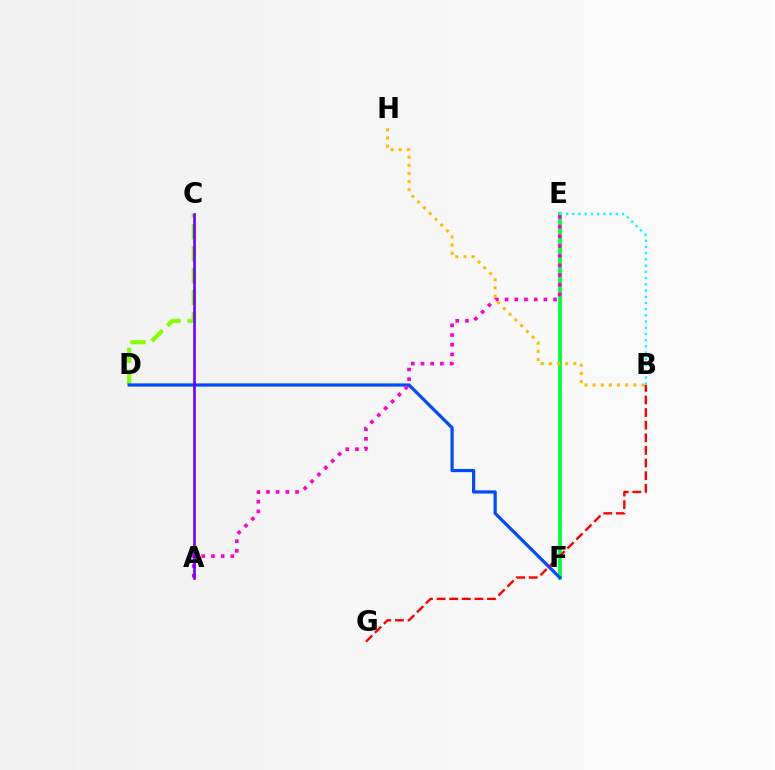{('E', 'F'): [{'color': '#00ff39', 'line_style': 'solid', 'thickness': 2.69}], ('C', 'D'): [{'color': '#84ff00', 'line_style': 'dashed', 'thickness': 2.98}], ('B', 'E'): [{'color': '#00fff6', 'line_style': 'dotted', 'thickness': 1.69}], ('D', 'F'): [{'color': '#004bff', 'line_style': 'solid', 'thickness': 2.32}], ('A', 'E'): [{'color': '#ff00cf', 'line_style': 'dotted', 'thickness': 2.63}], ('B', 'H'): [{'color': '#ffbd00', 'line_style': 'dotted', 'thickness': 2.21}], ('B', 'G'): [{'color': '#ff0000', 'line_style': 'dashed', 'thickness': 1.71}], ('A', 'C'): [{'color': '#7200ff', 'line_style': 'solid', 'thickness': 1.91}]}